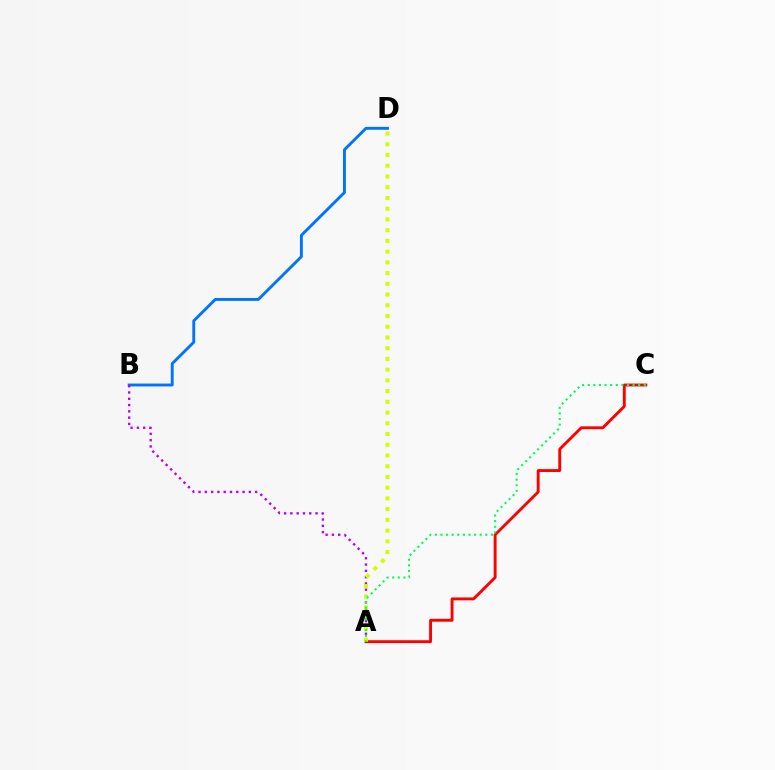{('B', 'D'): [{'color': '#0074ff', 'line_style': 'solid', 'thickness': 2.08}], ('A', 'B'): [{'color': '#b900ff', 'line_style': 'dotted', 'thickness': 1.71}], ('A', 'C'): [{'color': '#ff0000', 'line_style': 'solid', 'thickness': 2.07}, {'color': '#00ff5c', 'line_style': 'dotted', 'thickness': 1.52}], ('A', 'D'): [{'color': '#d1ff00', 'line_style': 'dotted', 'thickness': 2.92}]}